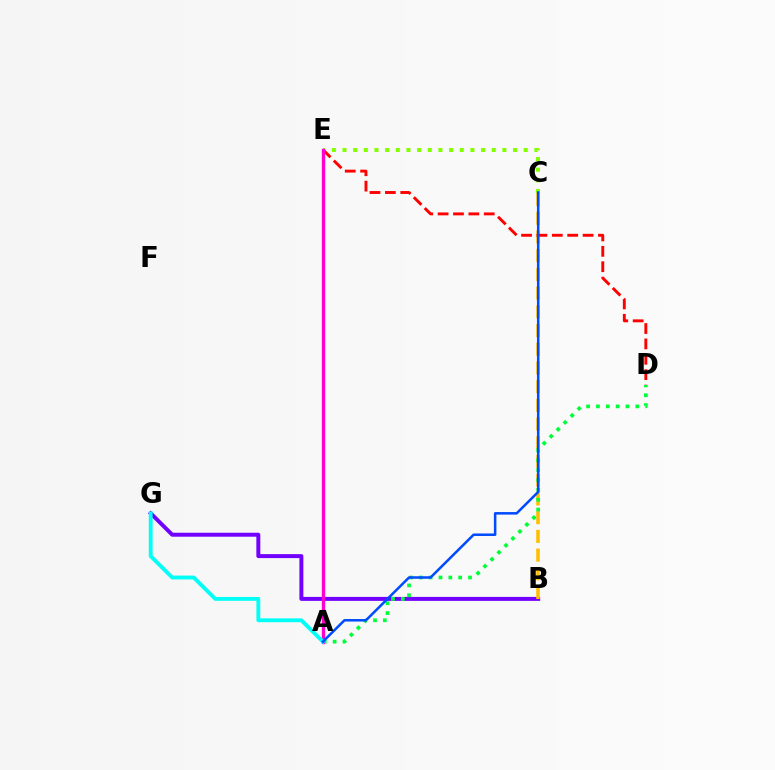{('B', 'G'): [{'color': '#7200ff', 'line_style': 'solid', 'thickness': 2.86}], ('B', 'C'): [{'color': '#ffbd00', 'line_style': 'dashed', 'thickness': 2.54}], ('A', 'D'): [{'color': '#00ff39', 'line_style': 'dotted', 'thickness': 2.67}], ('C', 'E'): [{'color': '#84ff00', 'line_style': 'dotted', 'thickness': 2.9}], ('D', 'E'): [{'color': '#ff0000', 'line_style': 'dashed', 'thickness': 2.09}], ('A', 'E'): [{'color': '#ff00cf', 'line_style': 'solid', 'thickness': 2.42}], ('A', 'G'): [{'color': '#00fff6', 'line_style': 'solid', 'thickness': 2.77}], ('A', 'C'): [{'color': '#004bff', 'line_style': 'solid', 'thickness': 1.81}]}